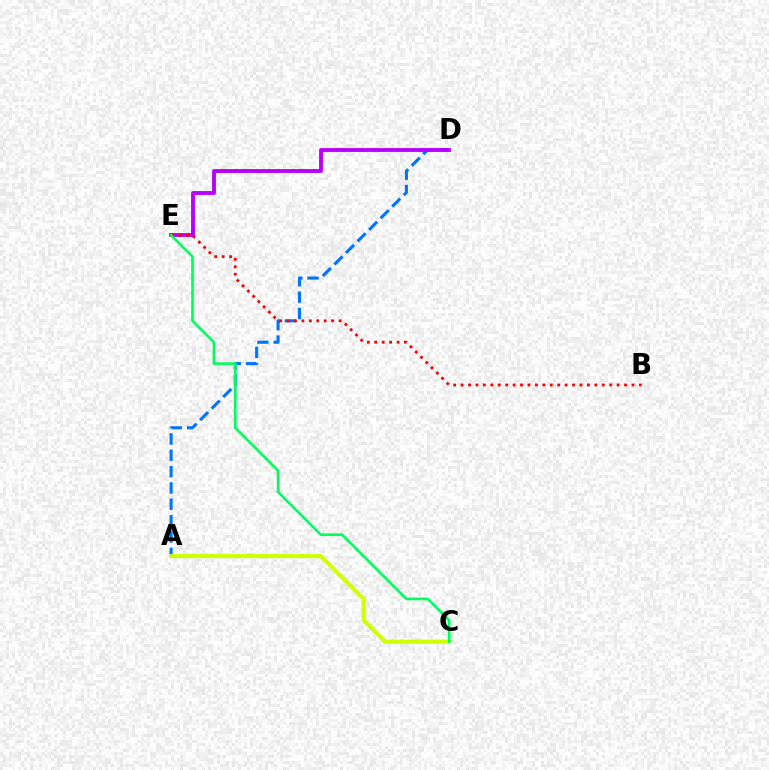{('A', 'D'): [{'color': '#0074ff', 'line_style': 'dashed', 'thickness': 2.22}], ('D', 'E'): [{'color': '#b900ff', 'line_style': 'solid', 'thickness': 2.78}], ('B', 'E'): [{'color': '#ff0000', 'line_style': 'dotted', 'thickness': 2.02}], ('A', 'C'): [{'color': '#d1ff00', 'line_style': 'solid', 'thickness': 2.92}], ('C', 'E'): [{'color': '#00ff5c', 'line_style': 'solid', 'thickness': 1.9}]}